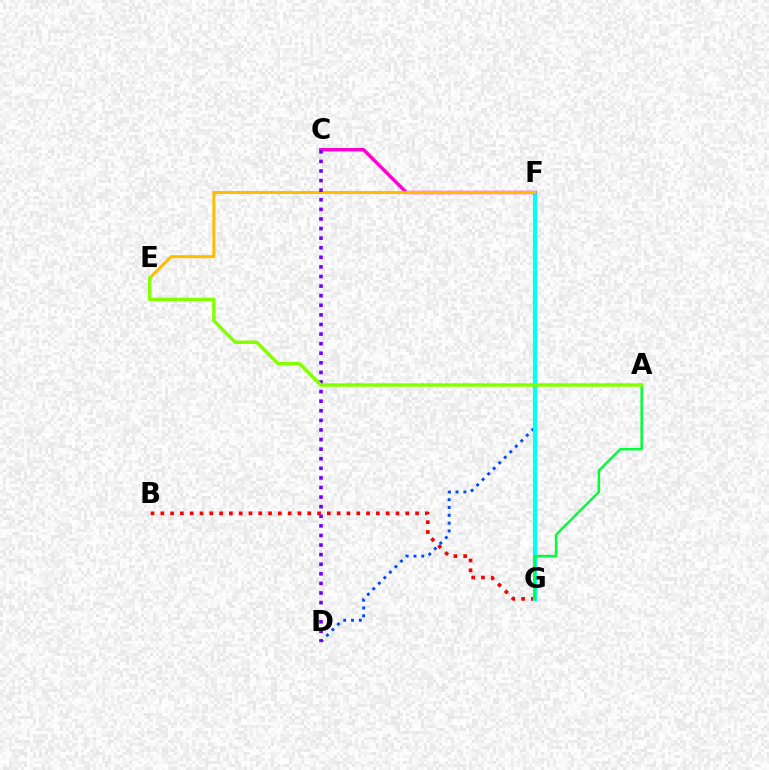{('B', 'G'): [{'color': '#ff0000', 'line_style': 'dotted', 'thickness': 2.66}], ('D', 'F'): [{'color': '#004bff', 'line_style': 'dotted', 'thickness': 2.12}], ('F', 'G'): [{'color': '#00fff6', 'line_style': 'solid', 'thickness': 2.97}], ('C', 'F'): [{'color': '#ff00cf', 'line_style': 'solid', 'thickness': 2.44}], ('E', 'F'): [{'color': '#ffbd00', 'line_style': 'solid', 'thickness': 2.19}], ('C', 'D'): [{'color': '#7200ff', 'line_style': 'dotted', 'thickness': 2.61}], ('A', 'G'): [{'color': '#00ff39', 'line_style': 'solid', 'thickness': 1.8}], ('A', 'E'): [{'color': '#84ff00', 'line_style': 'solid', 'thickness': 2.47}]}